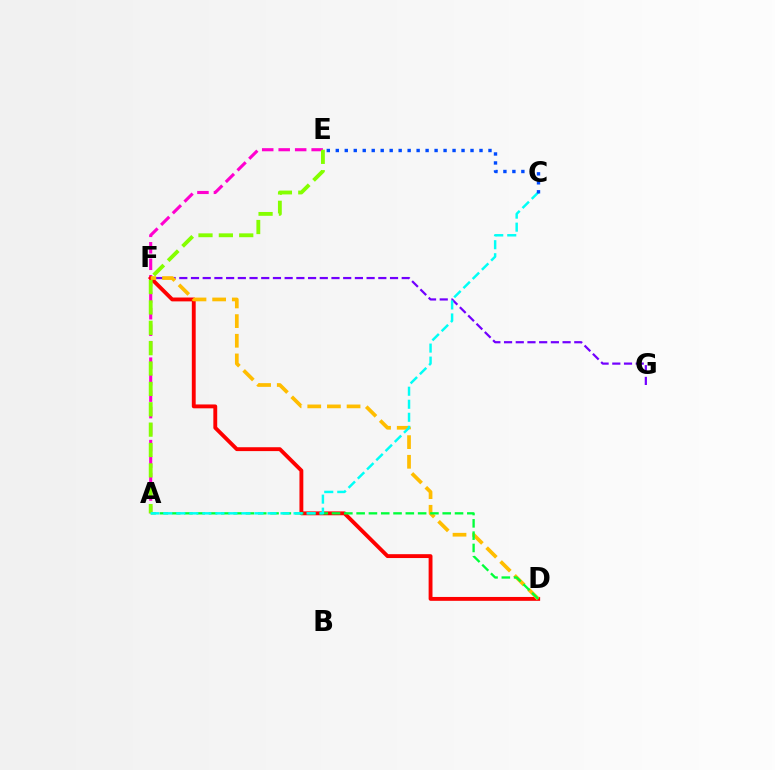{('A', 'E'): [{'color': '#ff00cf', 'line_style': 'dashed', 'thickness': 2.24}, {'color': '#84ff00', 'line_style': 'dashed', 'thickness': 2.77}], ('F', 'G'): [{'color': '#7200ff', 'line_style': 'dashed', 'thickness': 1.59}], ('D', 'F'): [{'color': '#ff0000', 'line_style': 'solid', 'thickness': 2.79}, {'color': '#ffbd00', 'line_style': 'dashed', 'thickness': 2.67}], ('A', 'D'): [{'color': '#00ff39', 'line_style': 'dashed', 'thickness': 1.67}], ('A', 'C'): [{'color': '#00fff6', 'line_style': 'dashed', 'thickness': 1.77}], ('C', 'E'): [{'color': '#004bff', 'line_style': 'dotted', 'thickness': 2.44}]}